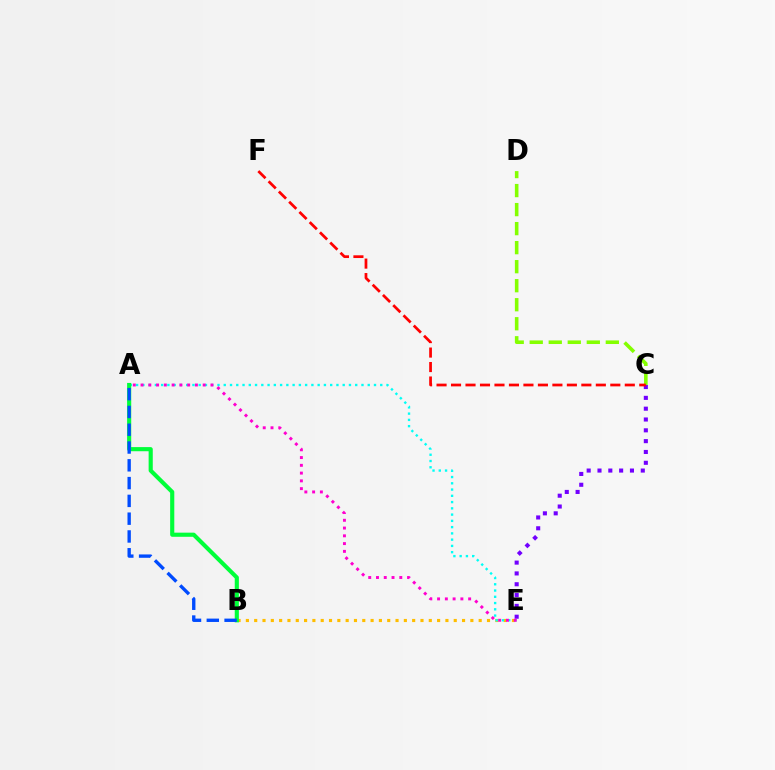{('B', 'E'): [{'color': '#ffbd00', 'line_style': 'dotted', 'thickness': 2.26}], ('C', 'D'): [{'color': '#84ff00', 'line_style': 'dashed', 'thickness': 2.58}], ('C', 'E'): [{'color': '#7200ff', 'line_style': 'dotted', 'thickness': 2.94}], ('A', 'E'): [{'color': '#00fff6', 'line_style': 'dotted', 'thickness': 1.7}, {'color': '#ff00cf', 'line_style': 'dotted', 'thickness': 2.11}], ('A', 'B'): [{'color': '#00ff39', 'line_style': 'solid', 'thickness': 2.97}, {'color': '#004bff', 'line_style': 'dashed', 'thickness': 2.42}], ('C', 'F'): [{'color': '#ff0000', 'line_style': 'dashed', 'thickness': 1.97}]}